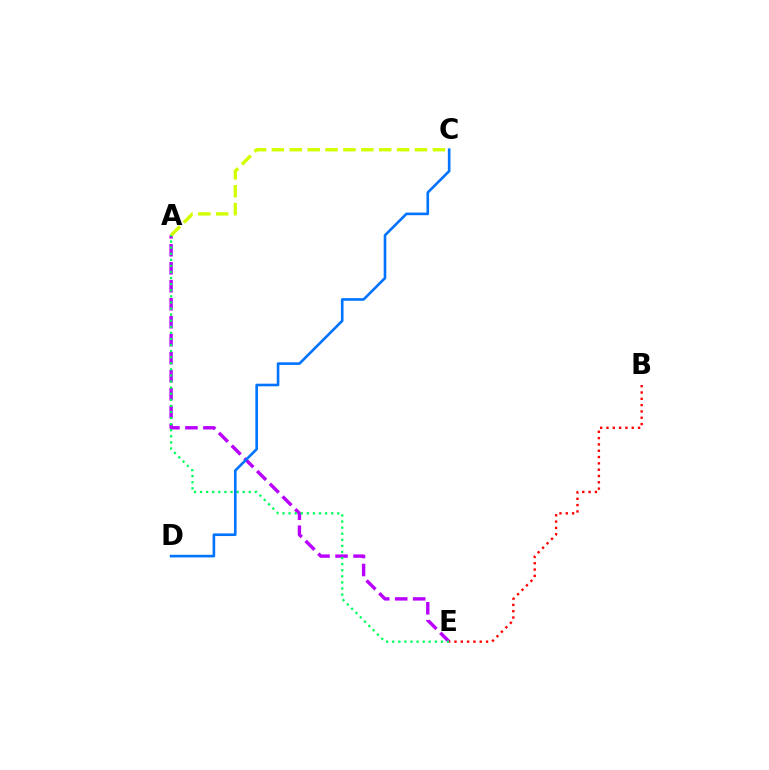{('A', 'E'): [{'color': '#b900ff', 'line_style': 'dashed', 'thickness': 2.44}, {'color': '#00ff5c', 'line_style': 'dotted', 'thickness': 1.65}], ('A', 'C'): [{'color': '#d1ff00', 'line_style': 'dashed', 'thickness': 2.43}], ('B', 'E'): [{'color': '#ff0000', 'line_style': 'dotted', 'thickness': 1.72}], ('C', 'D'): [{'color': '#0074ff', 'line_style': 'solid', 'thickness': 1.89}]}